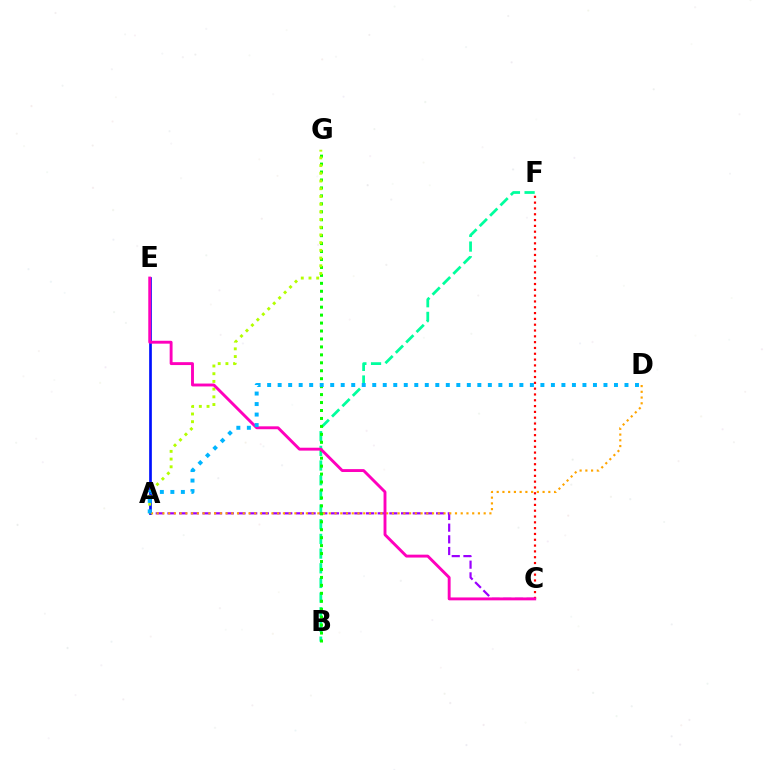{('B', 'F'): [{'color': '#00ff9d', 'line_style': 'dashed', 'thickness': 1.99}], ('A', 'C'): [{'color': '#9b00ff', 'line_style': 'dashed', 'thickness': 1.59}], ('C', 'F'): [{'color': '#ff0000', 'line_style': 'dotted', 'thickness': 1.58}], ('B', 'G'): [{'color': '#08ff00', 'line_style': 'dotted', 'thickness': 2.16}], ('A', 'E'): [{'color': '#0010ff', 'line_style': 'solid', 'thickness': 1.94}], ('A', 'G'): [{'color': '#b3ff00', 'line_style': 'dotted', 'thickness': 2.09}], ('A', 'D'): [{'color': '#ffa500', 'line_style': 'dotted', 'thickness': 1.56}, {'color': '#00b5ff', 'line_style': 'dotted', 'thickness': 2.86}], ('C', 'E'): [{'color': '#ff00bd', 'line_style': 'solid', 'thickness': 2.08}]}